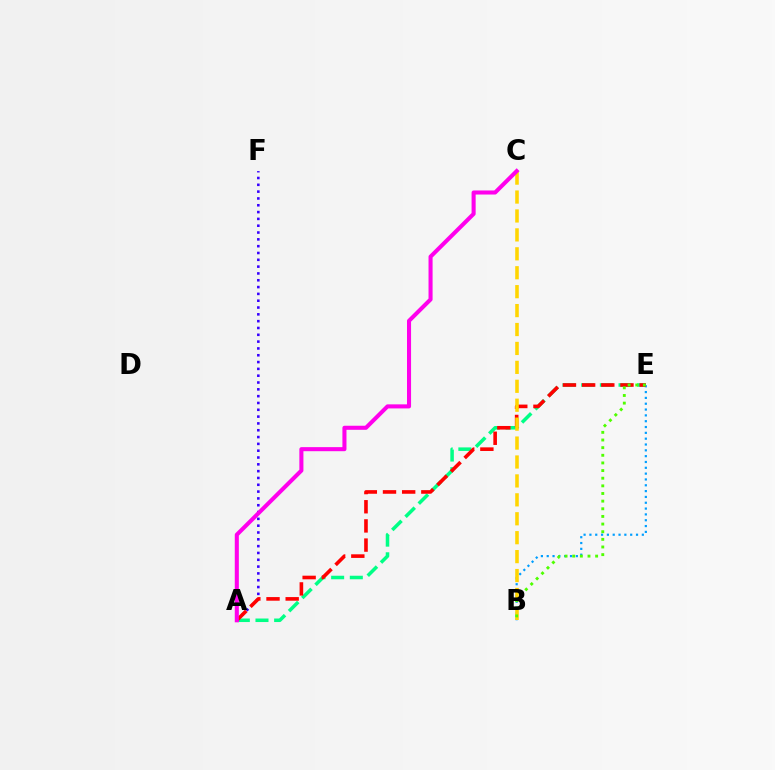{('A', 'E'): [{'color': '#00ff86', 'line_style': 'dashed', 'thickness': 2.54}, {'color': '#ff0000', 'line_style': 'dashed', 'thickness': 2.6}], ('B', 'E'): [{'color': '#009eff', 'line_style': 'dotted', 'thickness': 1.58}, {'color': '#4fff00', 'line_style': 'dotted', 'thickness': 2.08}], ('A', 'F'): [{'color': '#3700ff', 'line_style': 'dotted', 'thickness': 1.85}], ('B', 'C'): [{'color': '#ffd500', 'line_style': 'dashed', 'thickness': 2.57}], ('A', 'C'): [{'color': '#ff00ed', 'line_style': 'solid', 'thickness': 2.93}]}